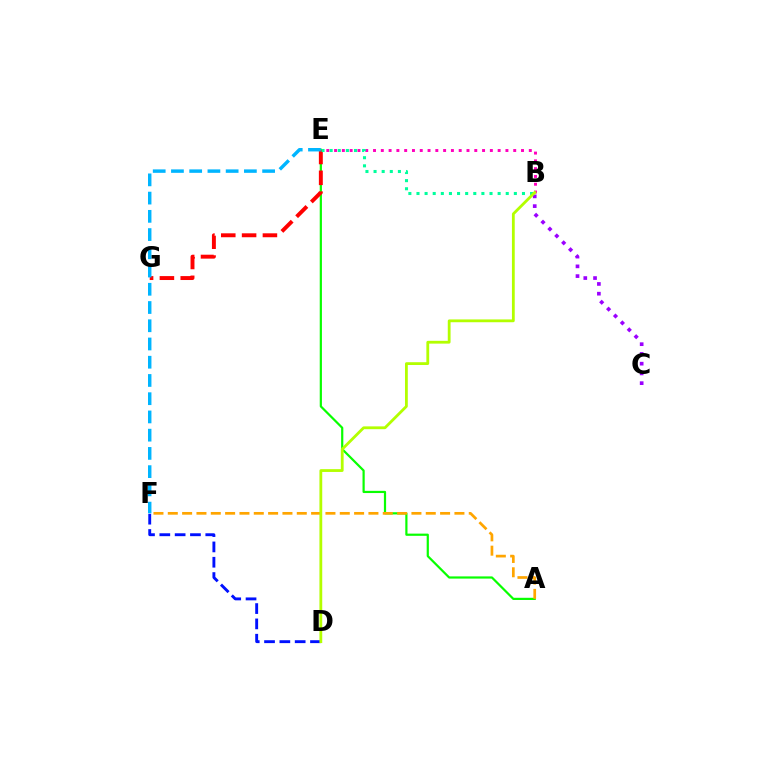{('B', 'E'): [{'color': '#ff00bd', 'line_style': 'dotted', 'thickness': 2.12}, {'color': '#00ff9d', 'line_style': 'dotted', 'thickness': 2.2}], ('A', 'E'): [{'color': '#08ff00', 'line_style': 'solid', 'thickness': 1.58}], ('B', 'C'): [{'color': '#9b00ff', 'line_style': 'dotted', 'thickness': 2.65}], ('D', 'F'): [{'color': '#0010ff', 'line_style': 'dashed', 'thickness': 2.08}], ('E', 'G'): [{'color': '#ff0000', 'line_style': 'dashed', 'thickness': 2.83}], ('E', 'F'): [{'color': '#00b5ff', 'line_style': 'dashed', 'thickness': 2.48}], ('A', 'F'): [{'color': '#ffa500', 'line_style': 'dashed', 'thickness': 1.95}], ('B', 'D'): [{'color': '#b3ff00', 'line_style': 'solid', 'thickness': 2.02}]}